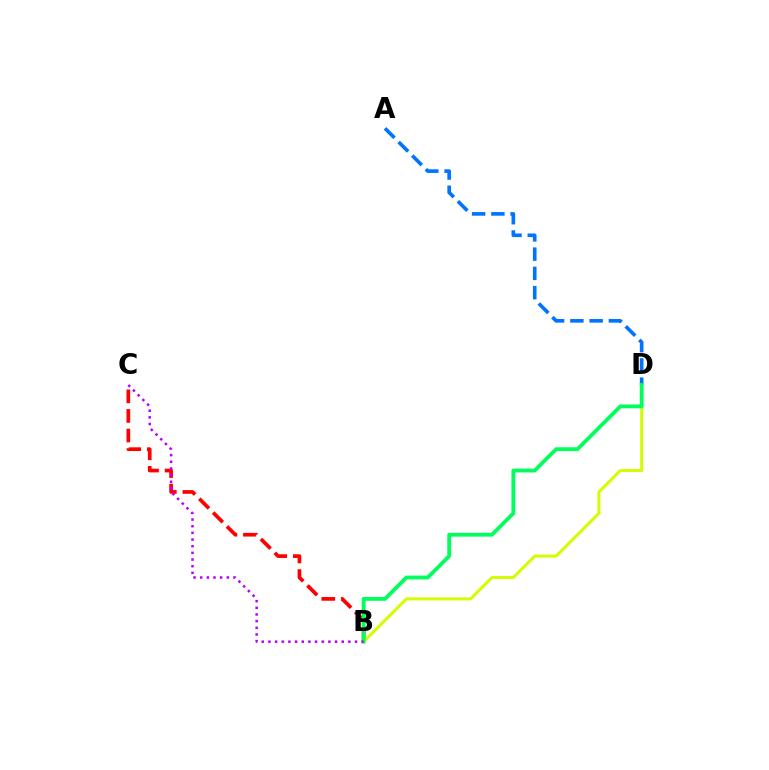{('B', 'C'): [{'color': '#ff0000', 'line_style': 'dashed', 'thickness': 2.66}, {'color': '#b900ff', 'line_style': 'dotted', 'thickness': 1.81}], ('B', 'D'): [{'color': '#d1ff00', 'line_style': 'solid', 'thickness': 2.16}, {'color': '#00ff5c', 'line_style': 'solid', 'thickness': 2.75}], ('A', 'D'): [{'color': '#0074ff', 'line_style': 'dashed', 'thickness': 2.62}]}